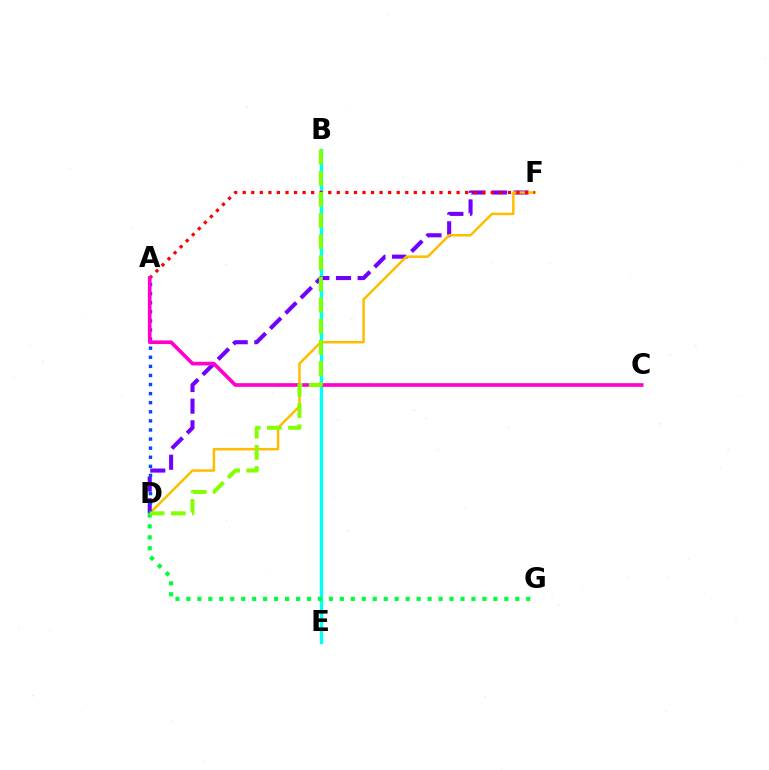{('B', 'E'): [{'color': '#00fff6', 'line_style': 'solid', 'thickness': 2.44}], ('D', 'F'): [{'color': '#7200ff', 'line_style': 'dashed', 'thickness': 2.94}, {'color': '#ffbd00', 'line_style': 'solid', 'thickness': 1.81}], ('A', 'F'): [{'color': '#ff0000', 'line_style': 'dotted', 'thickness': 2.32}], ('A', 'D'): [{'color': '#004bff', 'line_style': 'dotted', 'thickness': 2.47}], ('A', 'C'): [{'color': '#ff00cf', 'line_style': 'solid', 'thickness': 2.63}], ('D', 'G'): [{'color': '#00ff39', 'line_style': 'dotted', 'thickness': 2.98}], ('B', 'D'): [{'color': '#84ff00', 'line_style': 'dashed', 'thickness': 2.87}]}